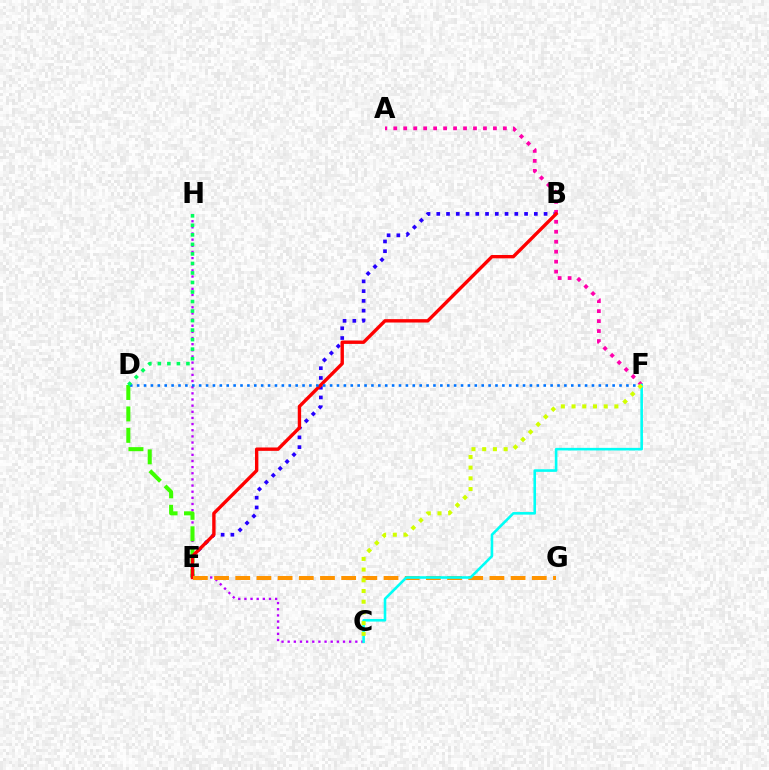{('B', 'E'): [{'color': '#2500ff', 'line_style': 'dotted', 'thickness': 2.65}, {'color': '#ff0000', 'line_style': 'solid', 'thickness': 2.43}], ('C', 'H'): [{'color': '#b900ff', 'line_style': 'dotted', 'thickness': 1.67}], ('D', 'E'): [{'color': '#3dff00', 'line_style': 'dashed', 'thickness': 2.91}], ('A', 'F'): [{'color': '#ff00ac', 'line_style': 'dotted', 'thickness': 2.71}], ('E', 'G'): [{'color': '#ff9400', 'line_style': 'dashed', 'thickness': 2.88}], ('D', 'F'): [{'color': '#0074ff', 'line_style': 'dotted', 'thickness': 1.87}], ('C', 'F'): [{'color': '#00fff6', 'line_style': 'solid', 'thickness': 1.87}, {'color': '#d1ff00', 'line_style': 'dotted', 'thickness': 2.91}], ('D', 'H'): [{'color': '#00ff5c', 'line_style': 'dotted', 'thickness': 2.59}]}